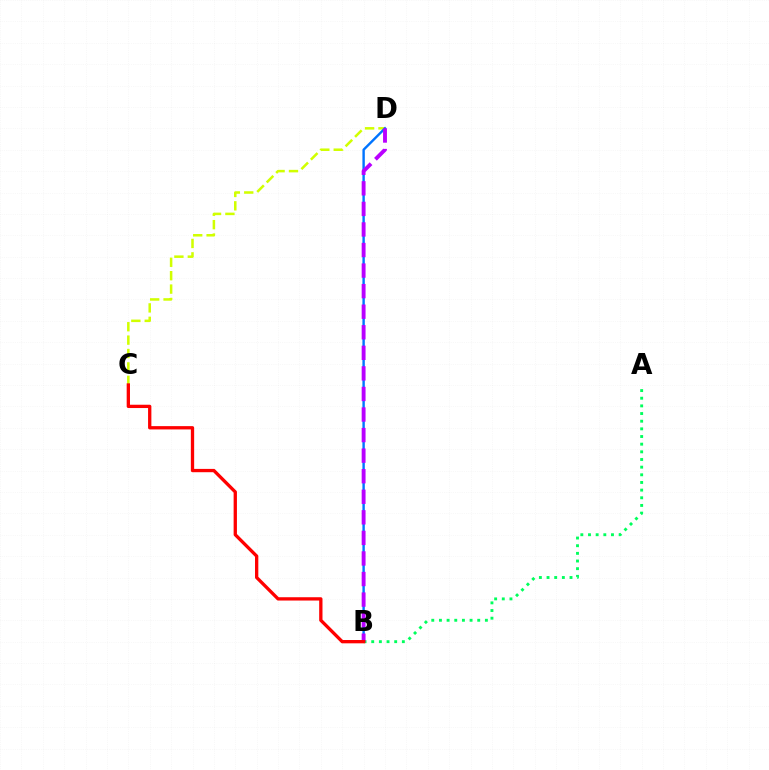{('C', 'D'): [{'color': '#d1ff00', 'line_style': 'dashed', 'thickness': 1.82}], ('A', 'B'): [{'color': '#00ff5c', 'line_style': 'dotted', 'thickness': 2.08}], ('B', 'D'): [{'color': '#0074ff', 'line_style': 'solid', 'thickness': 1.73}, {'color': '#b900ff', 'line_style': 'dashed', 'thickness': 2.79}], ('B', 'C'): [{'color': '#ff0000', 'line_style': 'solid', 'thickness': 2.38}]}